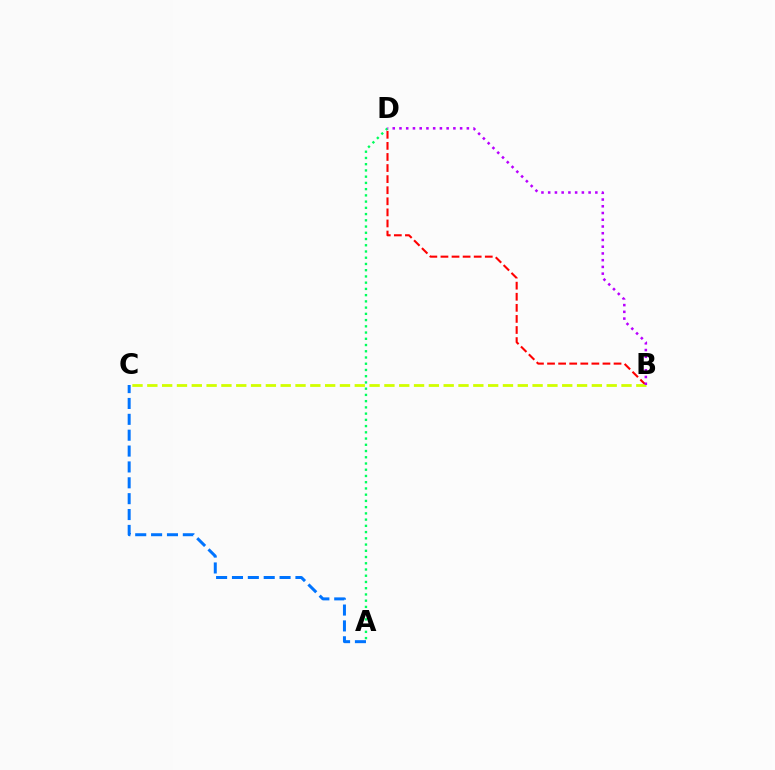{('A', 'D'): [{'color': '#00ff5c', 'line_style': 'dotted', 'thickness': 1.69}], ('A', 'C'): [{'color': '#0074ff', 'line_style': 'dashed', 'thickness': 2.16}], ('B', 'D'): [{'color': '#ff0000', 'line_style': 'dashed', 'thickness': 1.51}, {'color': '#b900ff', 'line_style': 'dotted', 'thickness': 1.83}], ('B', 'C'): [{'color': '#d1ff00', 'line_style': 'dashed', 'thickness': 2.01}]}